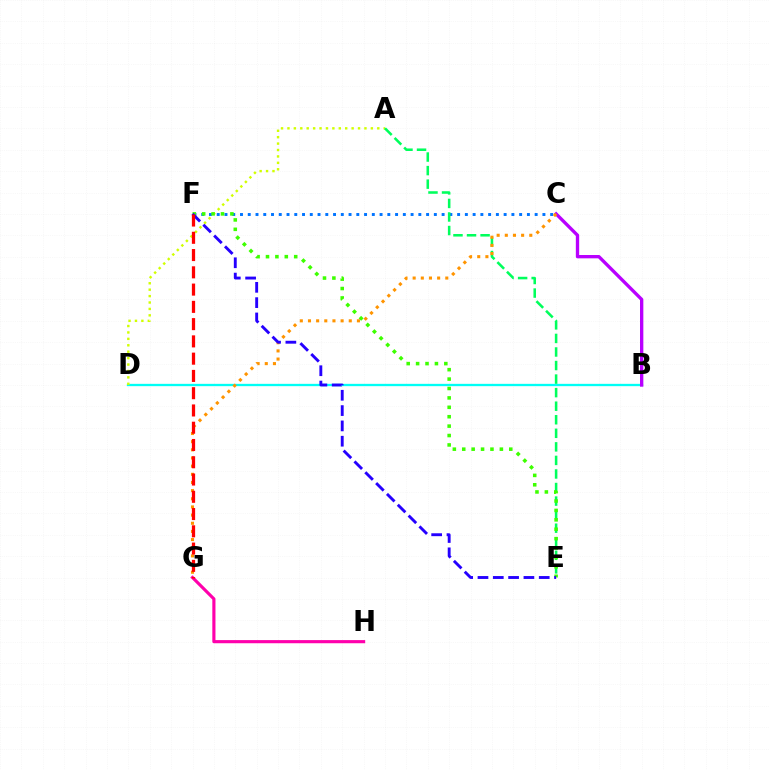{('B', 'D'): [{'color': '#00fff6', 'line_style': 'solid', 'thickness': 1.67}], ('B', 'C'): [{'color': '#b900ff', 'line_style': 'solid', 'thickness': 2.4}], ('C', 'F'): [{'color': '#0074ff', 'line_style': 'dotted', 'thickness': 2.11}], ('A', 'D'): [{'color': '#d1ff00', 'line_style': 'dotted', 'thickness': 1.74}], ('A', 'E'): [{'color': '#00ff5c', 'line_style': 'dashed', 'thickness': 1.84}], ('G', 'H'): [{'color': '#ff00ac', 'line_style': 'solid', 'thickness': 2.26}], ('C', 'G'): [{'color': '#ff9400', 'line_style': 'dotted', 'thickness': 2.22}], ('E', 'F'): [{'color': '#3dff00', 'line_style': 'dotted', 'thickness': 2.56}, {'color': '#2500ff', 'line_style': 'dashed', 'thickness': 2.08}], ('F', 'G'): [{'color': '#ff0000', 'line_style': 'dashed', 'thickness': 2.35}]}